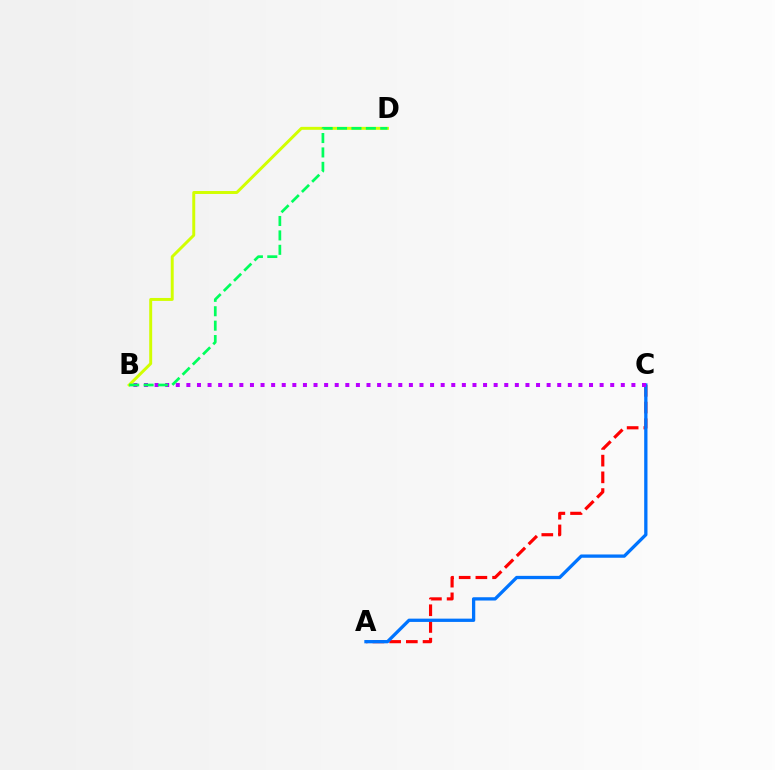{('A', 'C'): [{'color': '#ff0000', 'line_style': 'dashed', 'thickness': 2.27}, {'color': '#0074ff', 'line_style': 'solid', 'thickness': 2.37}], ('B', 'D'): [{'color': '#d1ff00', 'line_style': 'solid', 'thickness': 2.13}, {'color': '#00ff5c', 'line_style': 'dashed', 'thickness': 1.96}], ('B', 'C'): [{'color': '#b900ff', 'line_style': 'dotted', 'thickness': 2.88}]}